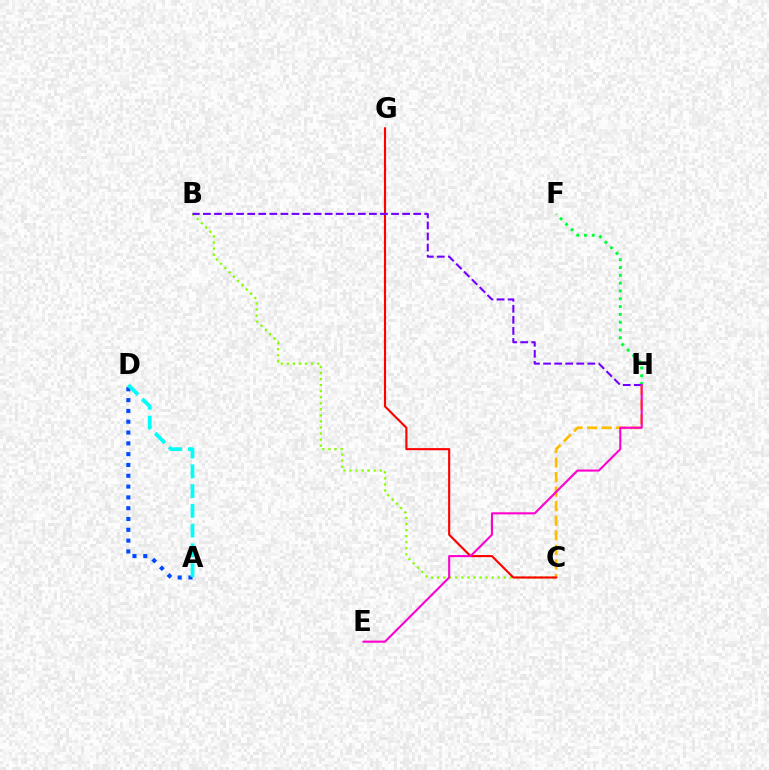{('B', 'C'): [{'color': '#84ff00', 'line_style': 'dotted', 'thickness': 1.65}], ('C', 'H'): [{'color': '#ffbd00', 'line_style': 'dashed', 'thickness': 1.98}], ('F', 'H'): [{'color': '#00ff39', 'line_style': 'dotted', 'thickness': 2.12}], ('A', 'D'): [{'color': '#004bff', 'line_style': 'dotted', 'thickness': 2.94}, {'color': '#00fff6', 'line_style': 'dashed', 'thickness': 2.68}], ('C', 'G'): [{'color': '#ff0000', 'line_style': 'solid', 'thickness': 1.53}], ('B', 'H'): [{'color': '#7200ff', 'line_style': 'dashed', 'thickness': 1.5}], ('E', 'H'): [{'color': '#ff00cf', 'line_style': 'solid', 'thickness': 1.51}]}